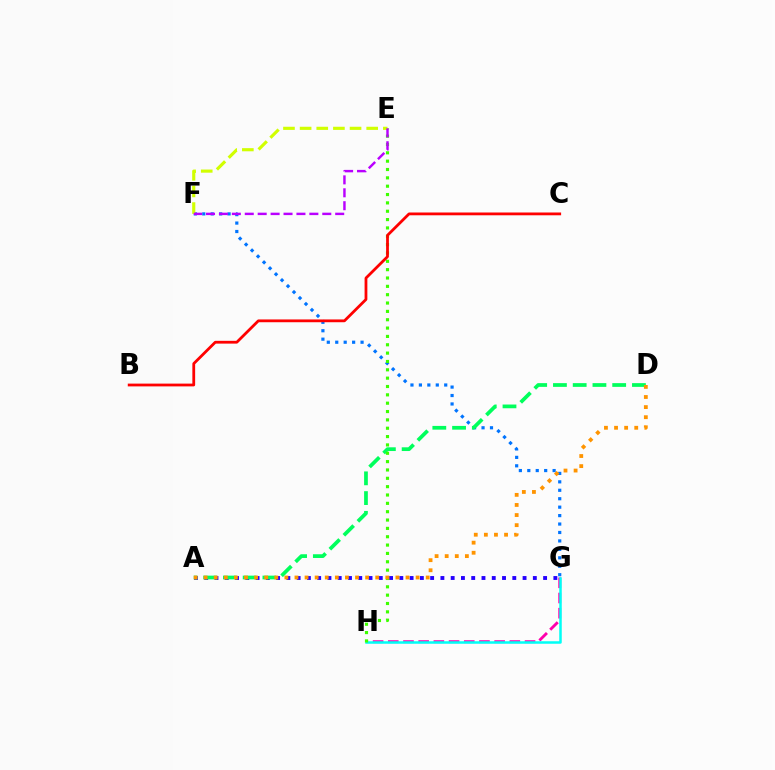{('G', 'H'): [{'color': '#ff00ac', 'line_style': 'dashed', 'thickness': 2.06}, {'color': '#00fff6', 'line_style': 'solid', 'thickness': 1.8}], ('F', 'G'): [{'color': '#0074ff', 'line_style': 'dotted', 'thickness': 2.29}], ('A', 'G'): [{'color': '#2500ff', 'line_style': 'dotted', 'thickness': 2.79}], ('A', 'D'): [{'color': '#00ff5c', 'line_style': 'dashed', 'thickness': 2.68}, {'color': '#ff9400', 'line_style': 'dotted', 'thickness': 2.74}], ('E', 'H'): [{'color': '#3dff00', 'line_style': 'dotted', 'thickness': 2.27}], ('E', 'F'): [{'color': '#d1ff00', 'line_style': 'dashed', 'thickness': 2.26}, {'color': '#b900ff', 'line_style': 'dashed', 'thickness': 1.76}], ('B', 'C'): [{'color': '#ff0000', 'line_style': 'solid', 'thickness': 2.0}]}